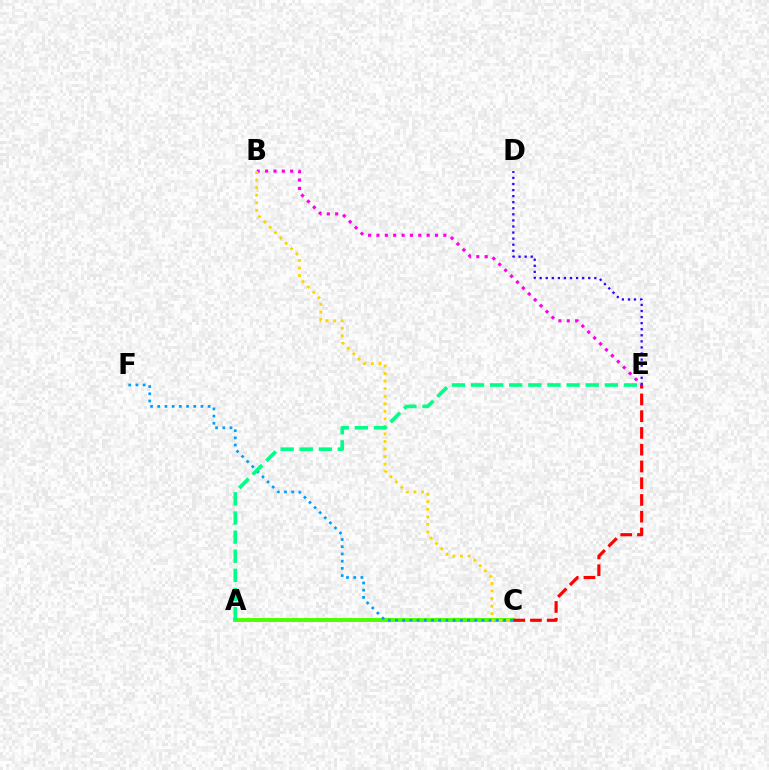{('A', 'C'): [{'color': '#4fff00', 'line_style': 'solid', 'thickness': 2.83}], ('B', 'E'): [{'color': '#ff00ed', 'line_style': 'dotted', 'thickness': 2.27}], ('C', 'E'): [{'color': '#ff0000', 'line_style': 'dashed', 'thickness': 2.28}], ('B', 'C'): [{'color': '#ffd500', 'line_style': 'dotted', 'thickness': 2.05}], ('C', 'F'): [{'color': '#009eff', 'line_style': 'dotted', 'thickness': 1.96}], ('D', 'E'): [{'color': '#3700ff', 'line_style': 'dotted', 'thickness': 1.65}], ('A', 'E'): [{'color': '#00ff86', 'line_style': 'dashed', 'thickness': 2.6}]}